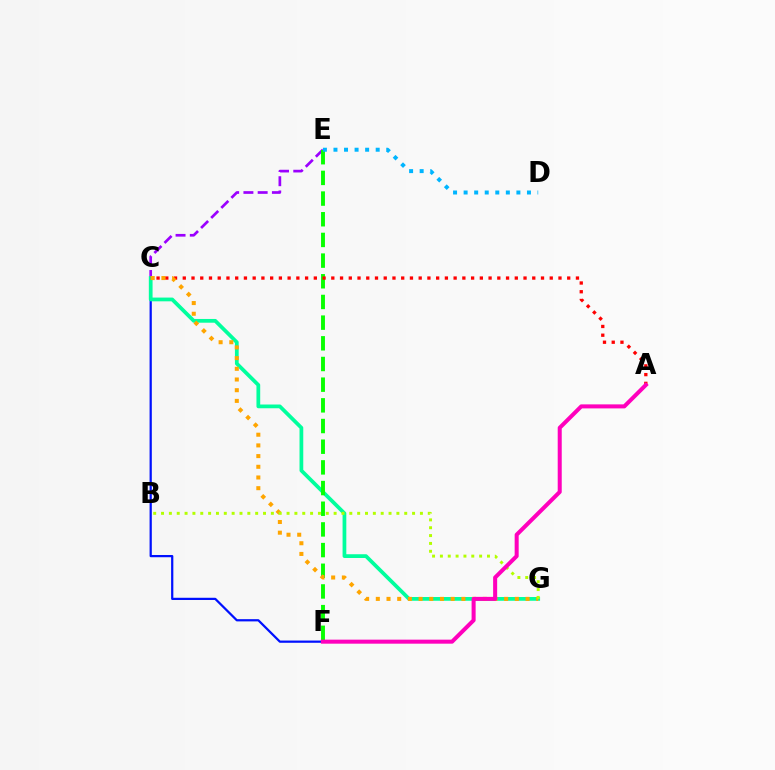{('C', 'F'): [{'color': '#0010ff', 'line_style': 'solid', 'thickness': 1.61}], ('C', 'E'): [{'color': '#9b00ff', 'line_style': 'dashed', 'thickness': 1.94}], ('C', 'G'): [{'color': '#00ff9d', 'line_style': 'solid', 'thickness': 2.7}, {'color': '#ffa500', 'line_style': 'dotted', 'thickness': 2.91}], ('E', 'F'): [{'color': '#08ff00', 'line_style': 'dashed', 'thickness': 2.81}], ('D', 'E'): [{'color': '#00b5ff', 'line_style': 'dotted', 'thickness': 2.87}], ('A', 'C'): [{'color': '#ff0000', 'line_style': 'dotted', 'thickness': 2.37}], ('B', 'G'): [{'color': '#b3ff00', 'line_style': 'dotted', 'thickness': 2.13}], ('A', 'F'): [{'color': '#ff00bd', 'line_style': 'solid', 'thickness': 2.9}]}